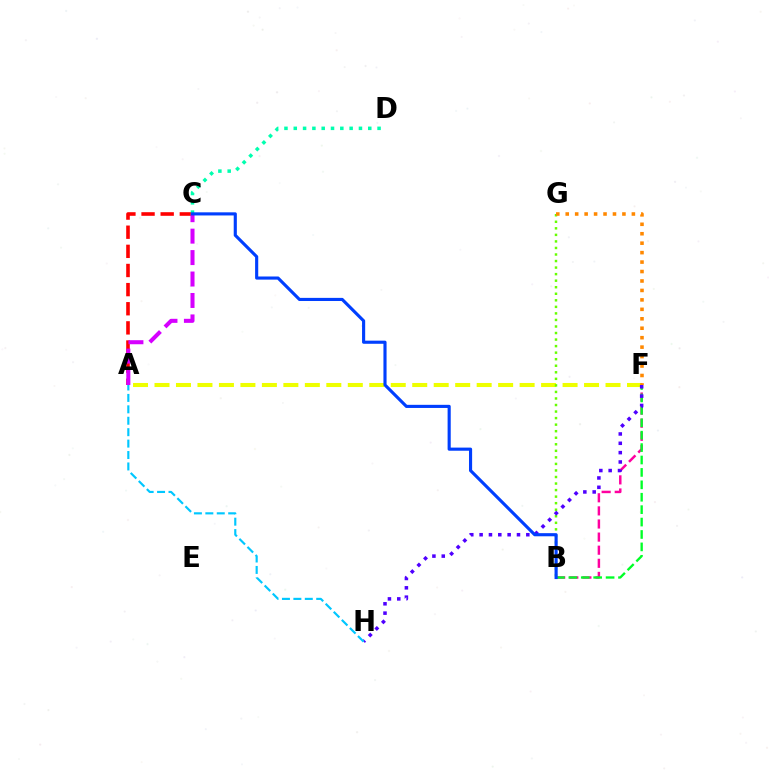{('A', 'C'): [{'color': '#ff0000', 'line_style': 'dashed', 'thickness': 2.6}, {'color': '#d600ff', 'line_style': 'dashed', 'thickness': 2.91}], ('B', 'F'): [{'color': '#ff00a0', 'line_style': 'dashed', 'thickness': 1.78}, {'color': '#00ff27', 'line_style': 'dashed', 'thickness': 1.69}], ('A', 'F'): [{'color': '#eeff00', 'line_style': 'dashed', 'thickness': 2.92}], ('B', 'G'): [{'color': '#66ff00', 'line_style': 'dotted', 'thickness': 1.78}], ('F', 'G'): [{'color': '#ff8800', 'line_style': 'dotted', 'thickness': 2.57}], ('F', 'H'): [{'color': '#4f00ff', 'line_style': 'dotted', 'thickness': 2.54}], ('A', 'H'): [{'color': '#00c7ff', 'line_style': 'dashed', 'thickness': 1.55}], ('C', 'D'): [{'color': '#00ffaf', 'line_style': 'dotted', 'thickness': 2.53}], ('B', 'C'): [{'color': '#003fff', 'line_style': 'solid', 'thickness': 2.25}]}